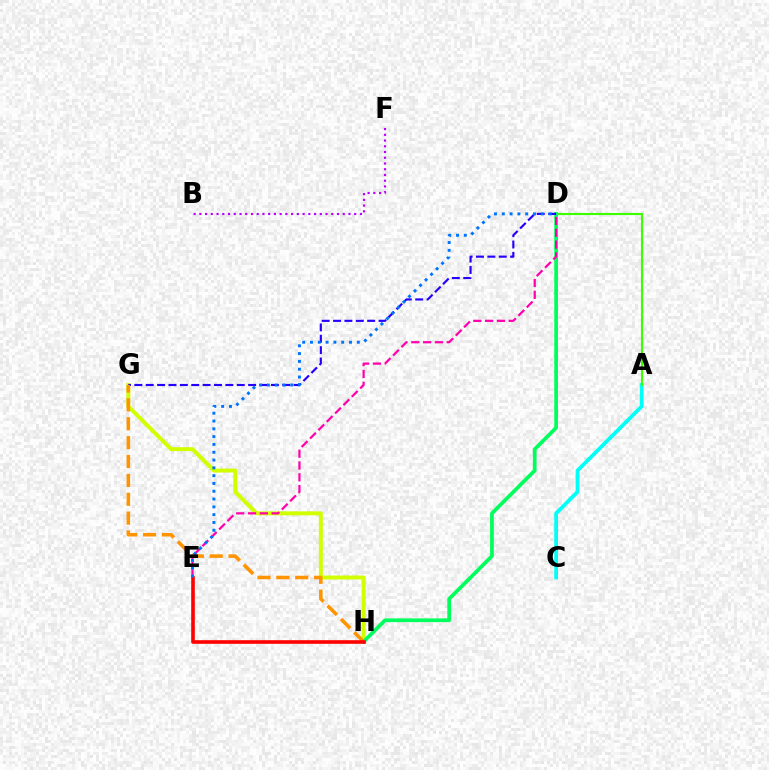{('A', 'C'): [{'color': '#00fff6', 'line_style': 'solid', 'thickness': 2.71}], ('A', 'D'): [{'color': '#3dff00', 'line_style': 'solid', 'thickness': 1.55}], ('G', 'H'): [{'color': '#d1ff00', 'line_style': 'solid', 'thickness': 2.85}, {'color': '#ff9400', 'line_style': 'dashed', 'thickness': 2.56}], ('D', 'H'): [{'color': '#00ff5c', 'line_style': 'solid', 'thickness': 2.68}], ('D', 'G'): [{'color': '#2500ff', 'line_style': 'dashed', 'thickness': 1.55}], ('D', 'E'): [{'color': '#ff00ac', 'line_style': 'dashed', 'thickness': 1.6}, {'color': '#0074ff', 'line_style': 'dotted', 'thickness': 2.12}], ('E', 'H'): [{'color': '#ff0000', 'line_style': 'solid', 'thickness': 2.61}], ('B', 'F'): [{'color': '#b900ff', 'line_style': 'dotted', 'thickness': 1.56}]}